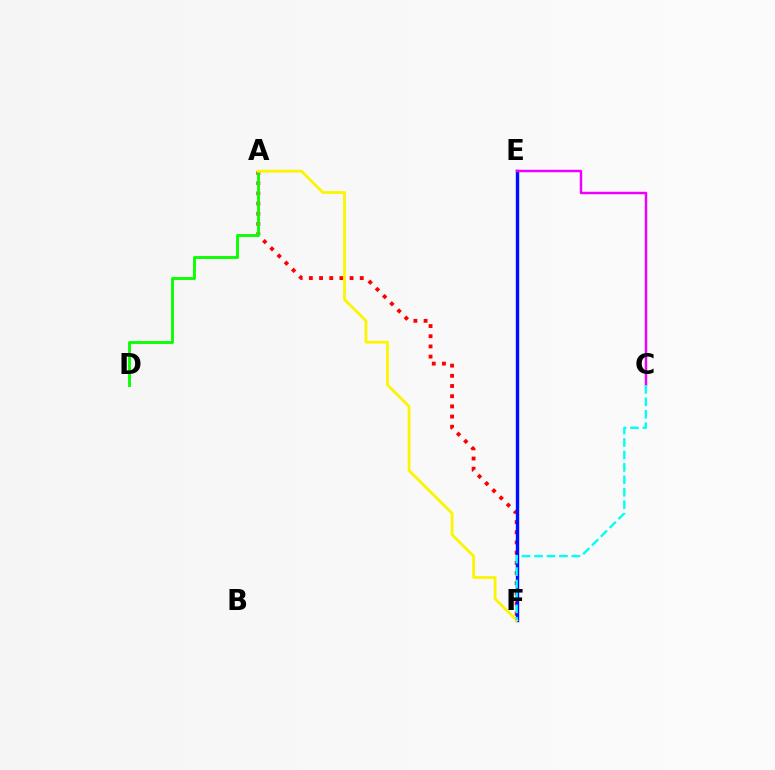{('A', 'F'): [{'color': '#ff0000', 'line_style': 'dotted', 'thickness': 2.77}, {'color': '#fcf500', 'line_style': 'solid', 'thickness': 2.01}], ('A', 'D'): [{'color': '#08ff00', 'line_style': 'solid', 'thickness': 2.06}], ('E', 'F'): [{'color': '#0010ff', 'line_style': 'solid', 'thickness': 2.44}], ('C', 'E'): [{'color': '#ee00ff', 'line_style': 'solid', 'thickness': 1.79}], ('C', 'F'): [{'color': '#00fff6', 'line_style': 'dashed', 'thickness': 1.69}]}